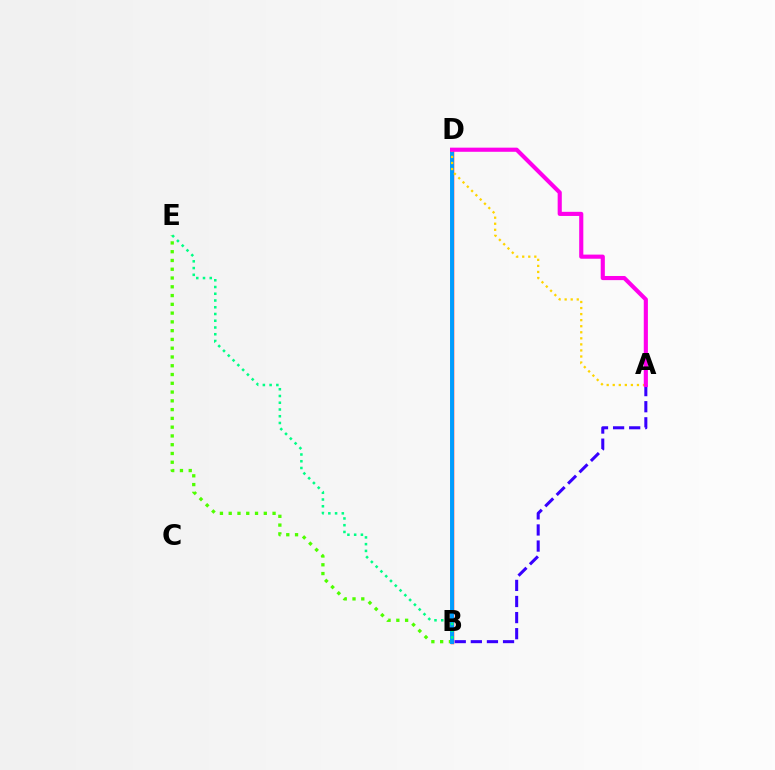{('B', 'D'): [{'color': '#ff0000', 'line_style': 'solid', 'thickness': 2.47}, {'color': '#009eff', 'line_style': 'solid', 'thickness': 2.83}], ('A', 'B'): [{'color': '#3700ff', 'line_style': 'dashed', 'thickness': 2.19}], ('B', 'E'): [{'color': '#4fff00', 'line_style': 'dotted', 'thickness': 2.38}, {'color': '#00ff86', 'line_style': 'dotted', 'thickness': 1.83}], ('A', 'D'): [{'color': '#ffd500', 'line_style': 'dotted', 'thickness': 1.64}, {'color': '#ff00ed', 'line_style': 'solid', 'thickness': 2.98}]}